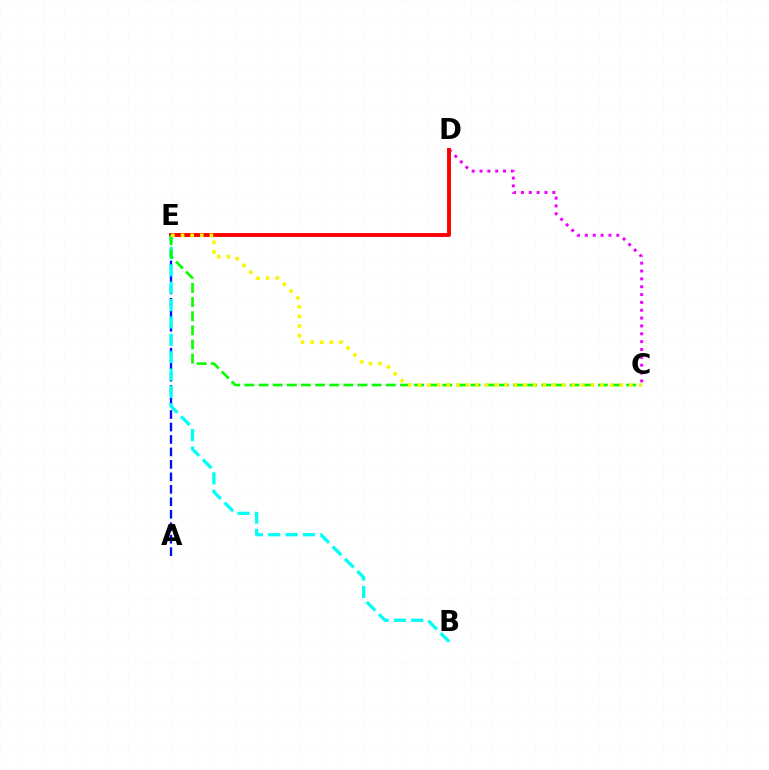{('A', 'E'): [{'color': '#0010ff', 'line_style': 'dashed', 'thickness': 1.69}], ('C', 'D'): [{'color': '#ee00ff', 'line_style': 'dotted', 'thickness': 2.13}], ('D', 'E'): [{'color': '#ff0000', 'line_style': 'solid', 'thickness': 2.81}], ('B', 'E'): [{'color': '#00fff6', 'line_style': 'dashed', 'thickness': 2.36}], ('C', 'E'): [{'color': '#08ff00', 'line_style': 'dashed', 'thickness': 1.92}, {'color': '#fcf500', 'line_style': 'dotted', 'thickness': 2.61}]}